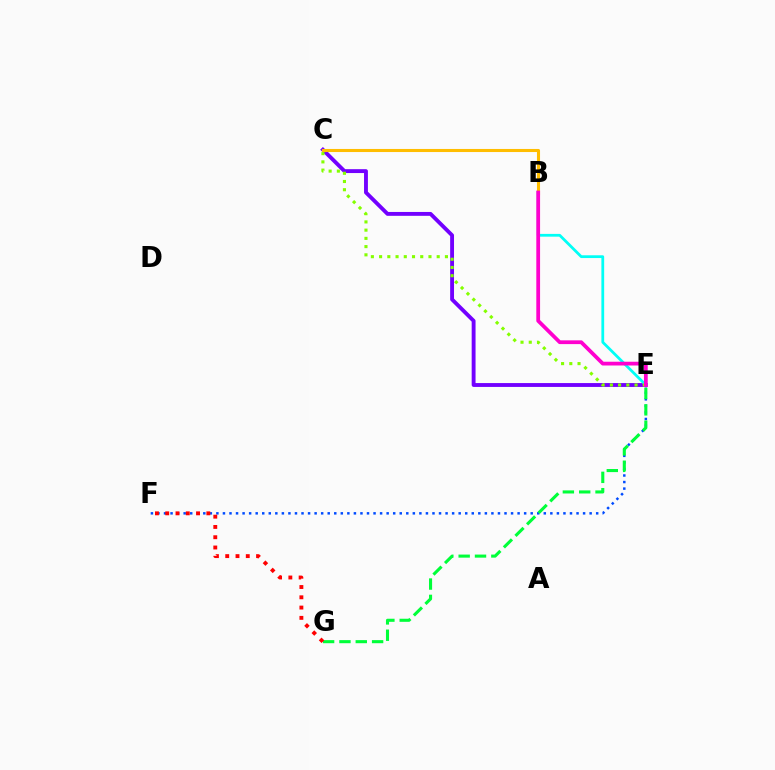{('C', 'E'): [{'color': '#7200ff', 'line_style': 'solid', 'thickness': 2.79}, {'color': '#84ff00', 'line_style': 'dotted', 'thickness': 2.24}], ('B', 'C'): [{'color': '#ffbd00', 'line_style': 'solid', 'thickness': 2.21}], ('B', 'E'): [{'color': '#00fff6', 'line_style': 'solid', 'thickness': 1.99}, {'color': '#ff00cf', 'line_style': 'solid', 'thickness': 2.71}], ('E', 'F'): [{'color': '#004bff', 'line_style': 'dotted', 'thickness': 1.78}], ('E', 'G'): [{'color': '#00ff39', 'line_style': 'dashed', 'thickness': 2.22}], ('F', 'G'): [{'color': '#ff0000', 'line_style': 'dotted', 'thickness': 2.79}]}